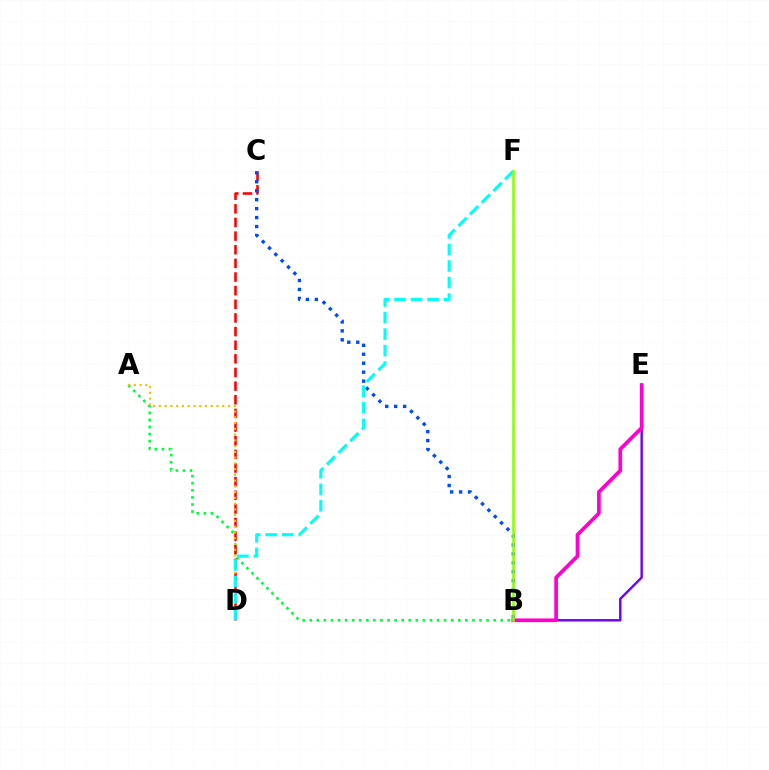{('A', 'B'): [{'color': '#00ff39', 'line_style': 'dotted', 'thickness': 1.92}], ('C', 'D'): [{'color': '#ff0000', 'line_style': 'dashed', 'thickness': 1.85}], ('B', 'C'): [{'color': '#004bff', 'line_style': 'dotted', 'thickness': 2.43}], ('A', 'D'): [{'color': '#ffbd00', 'line_style': 'dotted', 'thickness': 1.56}], ('B', 'E'): [{'color': '#7200ff', 'line_style': 'solid', 'thickness': 1.75}, {'color': '#ff00cf', 'line_style': 'solid', 'thickness': 2.66}], ('D', 'F'): [{'color': '#00fff6', 'line_style': 'dashed', 'thickness': 2.25}], ('B', 'F'): [{'color': '#84ff00', 'line_style': 'solid', 'thickness': 1.82}]}